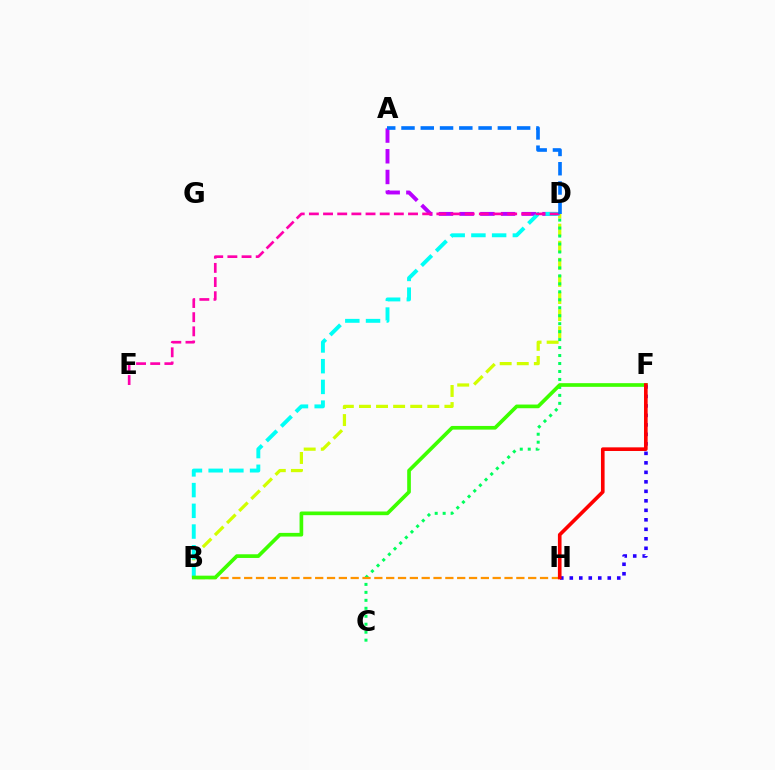{('A', 'D'): [{'color': '#b900ff', 'line_style': 'dashed', 'thickness': 2.81}, {'color': '#0074ff', 'line_style': 'dashed', 'thickness': 2.62}], ('B', 'D'): [{'color': '#d1ff00', 'line_style': 'dashed', 'thickness': 2.32}, {'color': '#00fff6', 'line_style': 'dashed', 'thickness': 2.82}], ('C', 'D'): [{'color': '#00ff5c', 'line_style': 'dotted', 'thickness': 2.16}], ('D', 'E'): [{'color': '#ff00ac', 'line_style': 'dashed', 'thickness': 1.92}], ('B', 'H'): [{'color': '#ff9400', 'line_style': 'dashed', 'thickness': 1.61}], ('B', 'F'): [{'color': '#3dff00', 'line_style': 'solid', 'thickness': 2.65}], ('F', 'H'): [{'color': '#2500ff', 'line_style': 'dotted', 'thickness': 2.58}, {'color': '#ff0000', 'line_style': 'solid', 'thickness': 2.62}]}